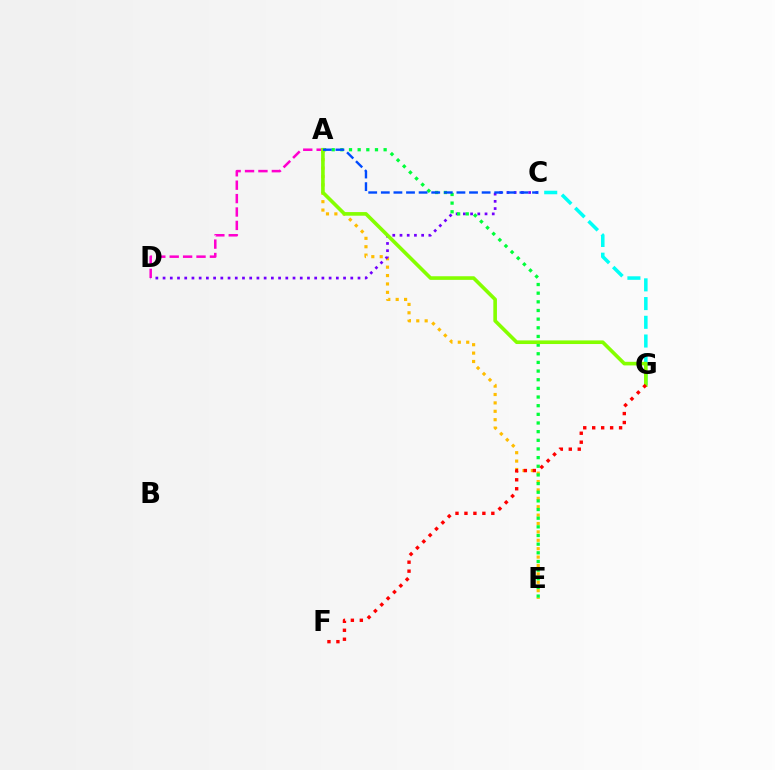{('A', 'D'): [{'color': '#ff00cf', 'line_style': 'dashed', 'thickness': 1.82}], ('A', 'E'): [{'color': '#ffbd00', 'line_style': 'dotted', 'thickness': 2.28}, {'color': '#00ff39', 'line_style': 'dotted', 'thickness': 2.35}], ('C', 'G'): [{'color': '#00fff6', 'line_style': 'dashed', 'thickness': 2.54}], ('C', 'D'): [{'color': '#7200ff', 'line_style': 'dotted', 'thickness': 1.96}], ('A', 'G'): [{'color': '#84ff00', 'line_style': 'solid', 'thickness': 2.61}], ('F', 'G'): [{'color': '#ff0000', 'line_style': 'dotted', 'thickness': 2.43}], ('A', 'C'): [{'color': '#004bff', 'line_style': 'dashed', 'thickness': 1.71}]}